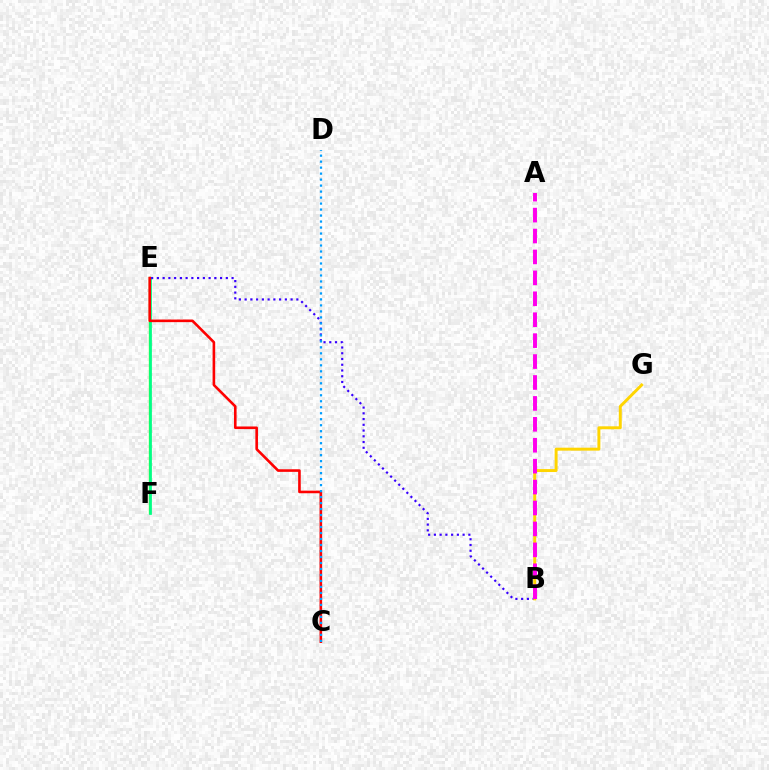{('E', 'F'): [{'color': '#4fff00', 'line_style': 'solid', 'thickness': 1.67}, {'color': '#00ff86', 'line_style': 'solid', 'thickness': 1.96}], ('B', 'E'): [{'color': '#3700ff', 'line_style': 'dotted', 'thickness': 1.56}], ('B', 'G'): [{'color': '#ffd500', 'line_style': 'solid', 'thickness': 2.12}], ('C', 'E'): [{'color': '#ff0000', 'line_style': 'solid', 'thickness': 1.88}], ('A', 'B'): [{'color': '#ff00ed', 'line_style': 'dashed', 'thickness': 2.84}], ('C', 'D'): [{'color': '#009eff', 'line_style': 'dotted', 'thickness': 1.63}]}